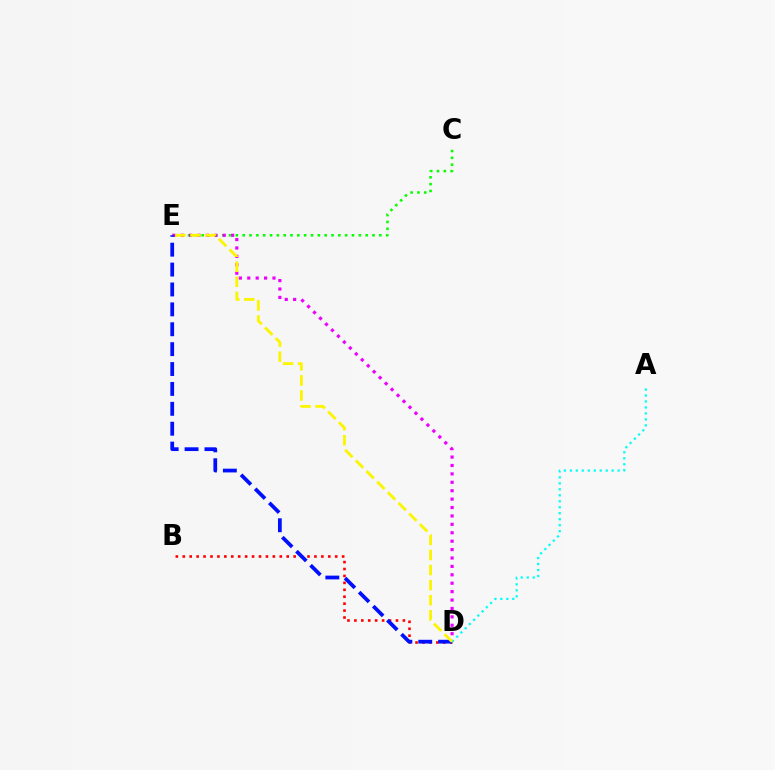{('B', 'D'): [{'color': '#ff0000', 'line_style': 'dotted', 'thickness': 1.88}], ('C', 'E'): [{'color': '#08ff00', 'line_style': 'dotted', 'thickness': 1.86}], ('D', 'E'): [{'color': '#ee00ff', 'line_style': 'dotted', 'thickness': 2.28}, {'color': '#0010ff', 'line_style': 'dashed', 'thickness': 2.7}, {'color': '#fcf500', 'line_style': 'dashed', 'thickness': 2.05}], ('A', 'D'): [{'color': '#00fff6', 'line_style': 'dotted', 'thickness': 1.62}]}